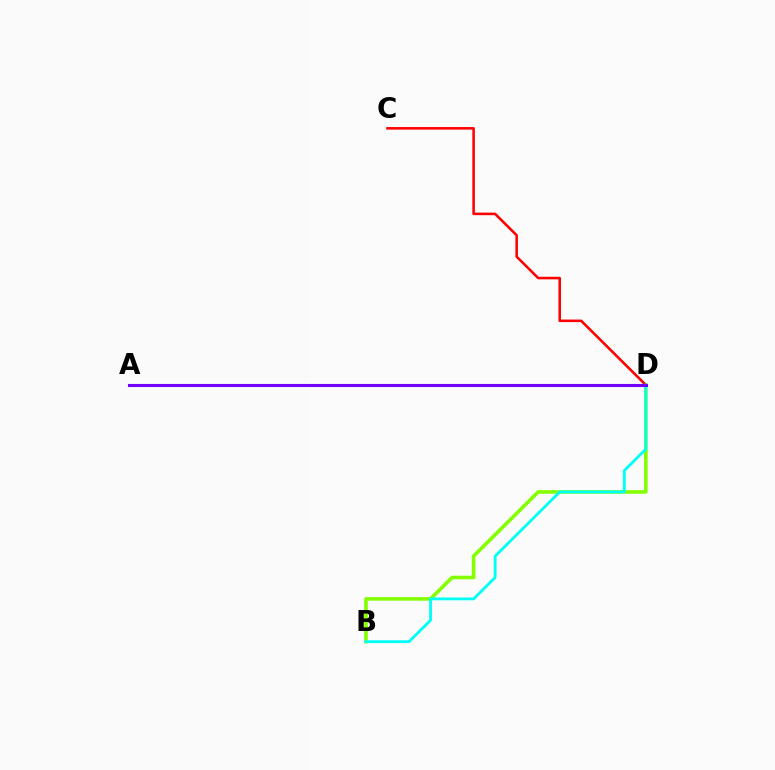{('B', 'D'): [{'color': '#84ff00', 'line_style': 'solid', 'thickness': 2.59}, {'color': '#00fff6', 'line_style': 'solid', 'thickness': 2.03}], ('C', 'D'): [{'color': '#ff0000', 'line_style': 'solid', 'thickness': 1.84}], ('A', 'D'): [{'color': '#7200ff', 'line_style': 'solid', 'thickness': 2.22}]}